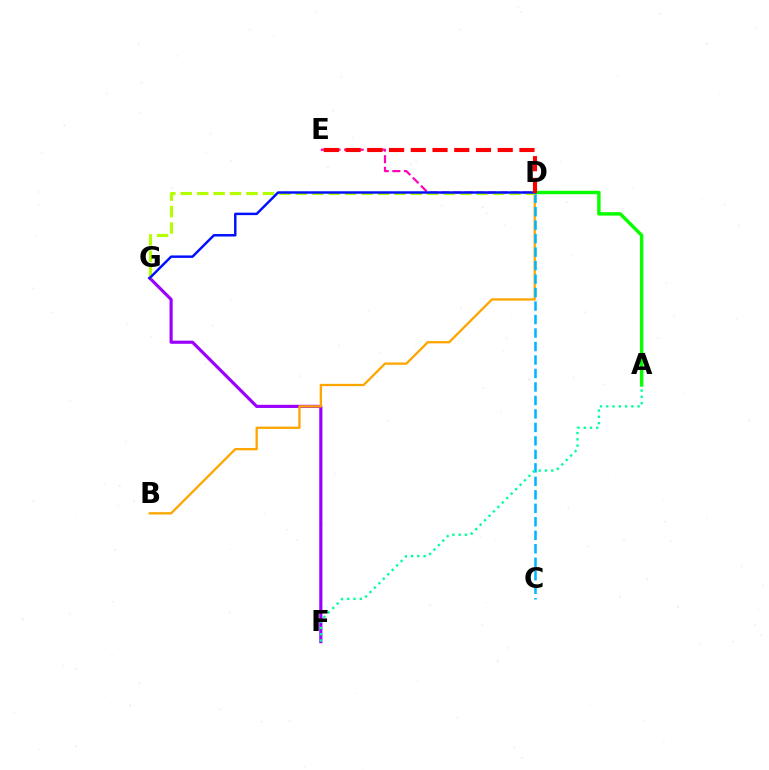{('F', 'G'): [{'color': '#9b00ff', 'line_style': 'solid', 'thickness': 2.27}], ('B', 'D'): [{'color': '#ffa500', 'line_style': 'solid', 'thickness': 1.65}], ('D', 'E'): [{'color': '#ff00bd', 'line_style': 'dashed', 'thickness': 1.58}, {'color': '#ff0000', 'line_style': 'dashed', 'thickness': 2.95}], ('C', 'D'): [{'color': '#00b5ff', 'line_style': 'dashed', 'thickness': 1.83}], ('A', 'D'): [{'color': '#08ff00', 'line_style': 'solid', 'thickness': 2.48}], ('D', 'G'): [{'color': '#b3ff00', 'line_style': 'dashed', 'thickness': 2.23}, {'color': '#0010ff', 'line_style': 'solid', 'thickness': 1.77}], ('A', 'F'): [{'color': '#00ff9d', 'line_style': 'dotted', 'thickness': 1.7}]}